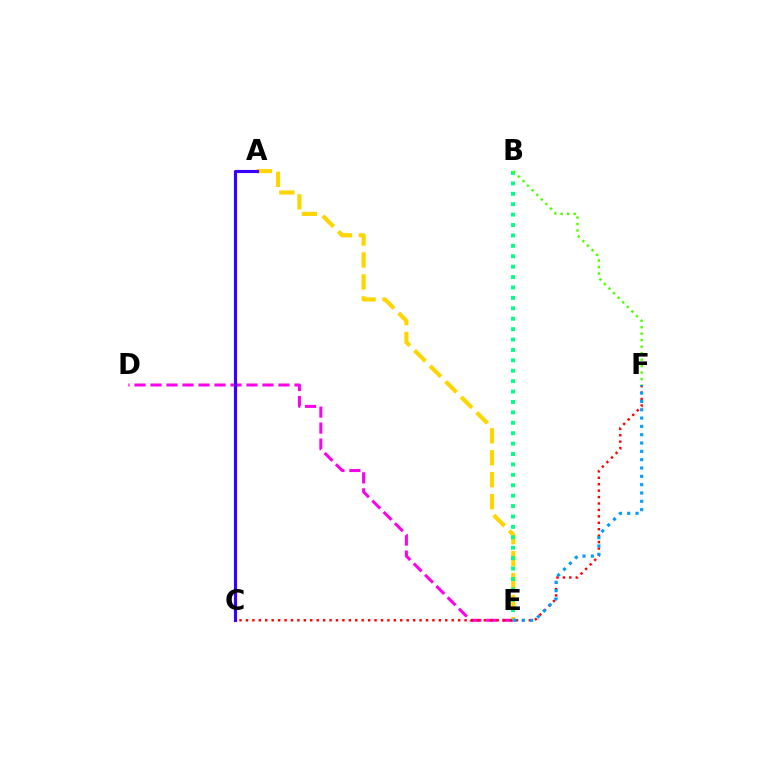{('A', 'E'): [{'color': '#ffd500', 'line_style': 'dashed', 'thickness': 2.98}], ('D', 'E'): [{'color': '#ff00ed', 'line_style': 'dashed', 'thickness': 2.17}], ('B', 'E'): [{'color': '#00ff86', 'line_style': 'dotted', 'thickness': 2.83}], ('C', 'F'): [{'color': '#ff0000', 'line_style': 'dotted', 'thickness': 1.75}], ('A', 'C'): [{'color': '#3700ff', 'line_style': 'solid', 'thickness': 2.25}], ('E', 'F'): [{'color': '#009eff', 'line_style': 'dotted', 'thickness': 2.26}], ('B', 'F'): [{'color': '#4fff00', 'line_style': 'dotted', 'thickness': 1.76}]}